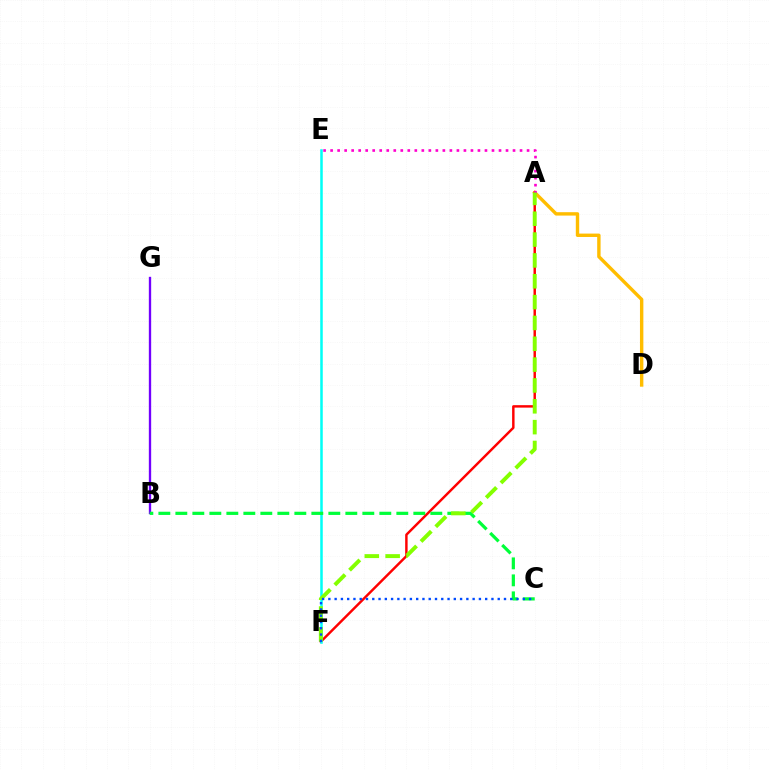{('A', 'D'): [{'color': '#ffbd00', 'line_style': 'solid', 'thickness': 2.44}], ('B', 'G'): [{'color': '#7200ff', 'line_style': 'solid', 'thickness': 1.68}], ('A', 'F'): [{'color': '#ff0000', 'line_style': 'solid', 'thickness': 1.76}, {'color': '#84ff00', 'line_style': 'dashed', 'thickness': 2.83}], ('E', 'F'): [{'color': '#00fff6', 'line_style': 'solid', 'thickness': 1.81}], ('A', 'E'): [{'color': '#ff00cf', 'line_style': 'dotted', 'thickness': 1.91}], ('B', 'C'): [{'color': '#00ff39', 'line_style': 'dashed', 'thickness': 2.31}], ('C', 'F'): [{'color': '#004bff', 'line_style': 'dotted', 'thickness': 1.7}]}